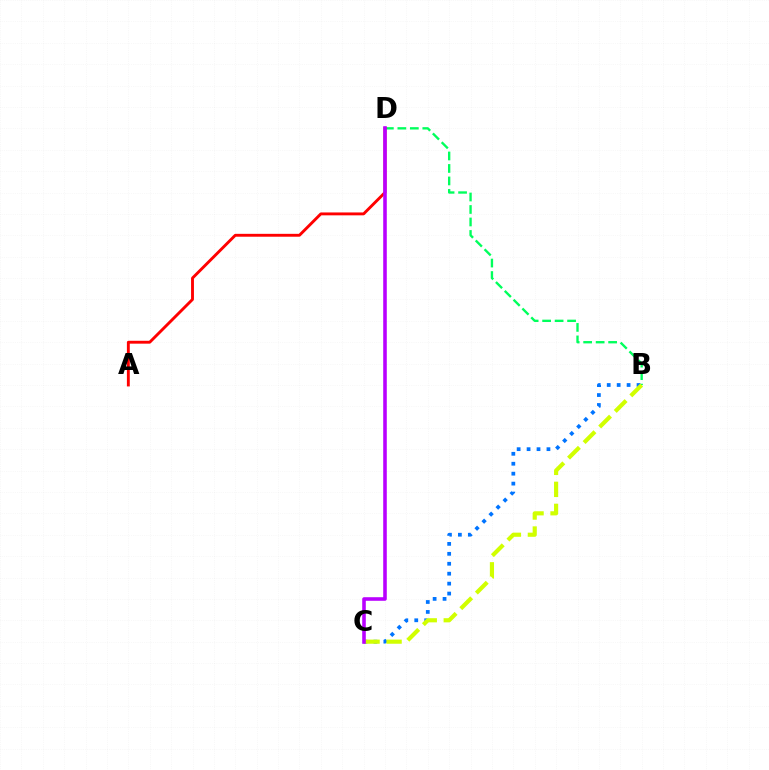{('B', 'D'): [{'color': '#00ff5c', 'line_style': 'dashed', 'thickness': 1.7}], ('A', 'D'): [{'color': '#ff0000', 'line_style': 'solid', 'thickness': 2.08}], ('B', 'C'): [{'color': '#0074ff', 'line_style': 'dotted', 'thickness': 2.7}, {'color': '#d1ff00', 'line_style': 'dashed', 'thickness': 2.99}], ('C', 'D'): [{'color': '#b900ff', 'line_style': 'solid', 'thickness': 2.58}]}